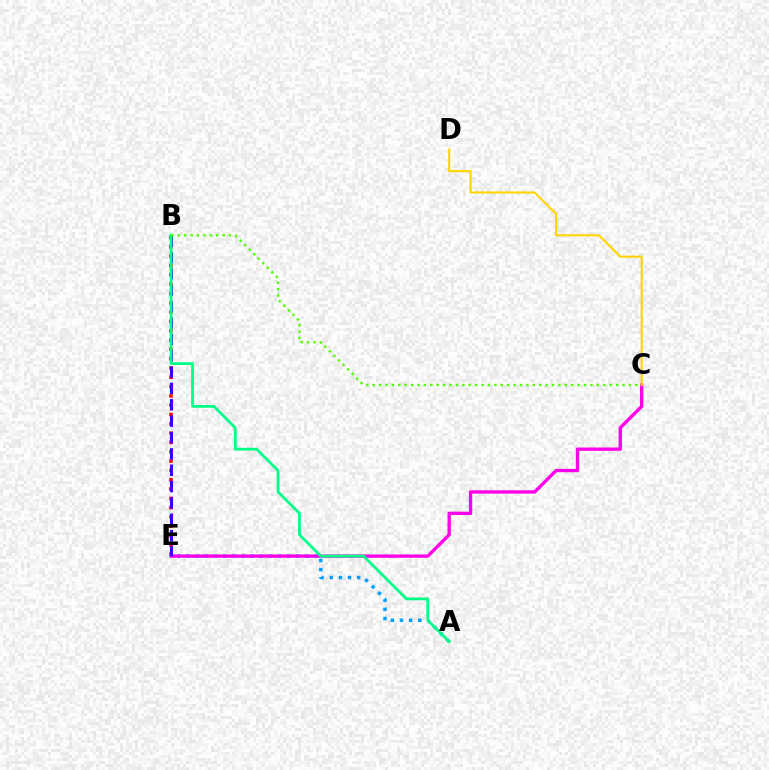{('A', 'E'): [{'color': '#009eff', 'line_style': 'dotted', 'thickness': 2.48}], ('B', 'E'): [{'color': '#ff0000', 'line_style': 'dotted', 'thickness': 2.53}, {'color': '#3700ff', 'line_style': 'dashed', 'thickness': 2.22}], ('C', 'E'): [{'color': '#ff00ed', 'line_style': 'solid', 'thickness': 2.4}], ('C', 'D'): [{'color': '#ffd500', 'line_style': 'solid', 'thickness': 1.5}], ('A', 'B'): [{'color': '#00ff86', 'line_style': 'solid', 'thickness': 1.98}], ('B', 'C'): [{'color': '#4fff00', 'line_style': 'dotted', 'thickness': 1.74}]}